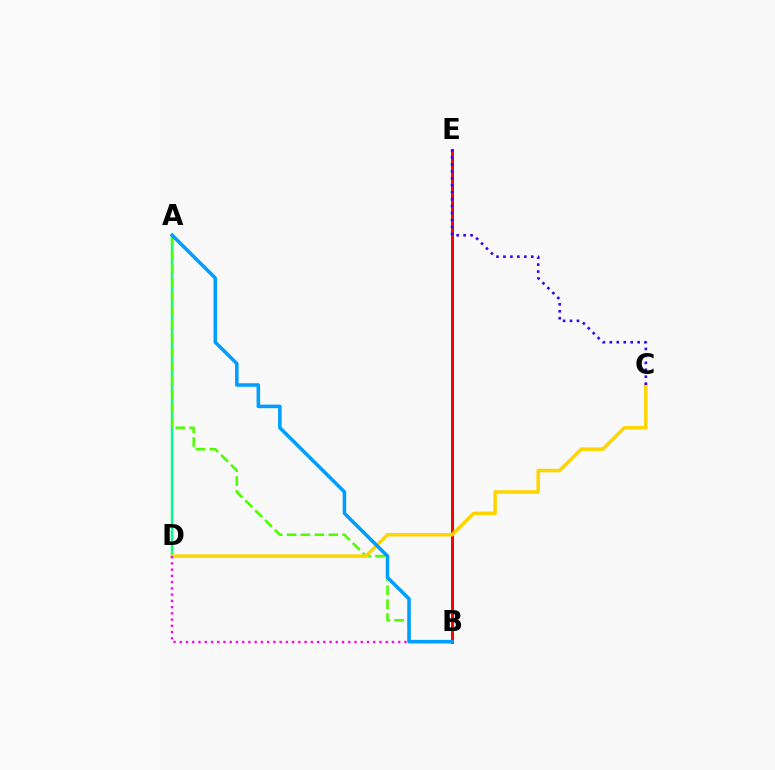{('A', 'D'): [{'color': '#00ff86', 'line_style': 'solid', 'thickness': 1.73}], ('A', 'B'): [{'color': '#4fff00', 'line_style': 'dashed', 'thickness': 1.89}, {'color': '#009eff', 'line_style': 'solid', 'thickness': 2.55}], ('B', 'E'): [{'color': '#ff0000', 'line_style': 'solid', 'thickness': 2.15}], ('C', 'D'): [{'color': '#ffd500', 'line_style': 'solid', 'thickness': 2.53}], ('B', 'D'): [{'color': '#ff00ed', 'line_style': 'dotted', 'thickness': 1.7}], ('C', 'E'): [{'color': '#3700ff', 'line_style': 'dotted', 'thickness': 1.89}]}